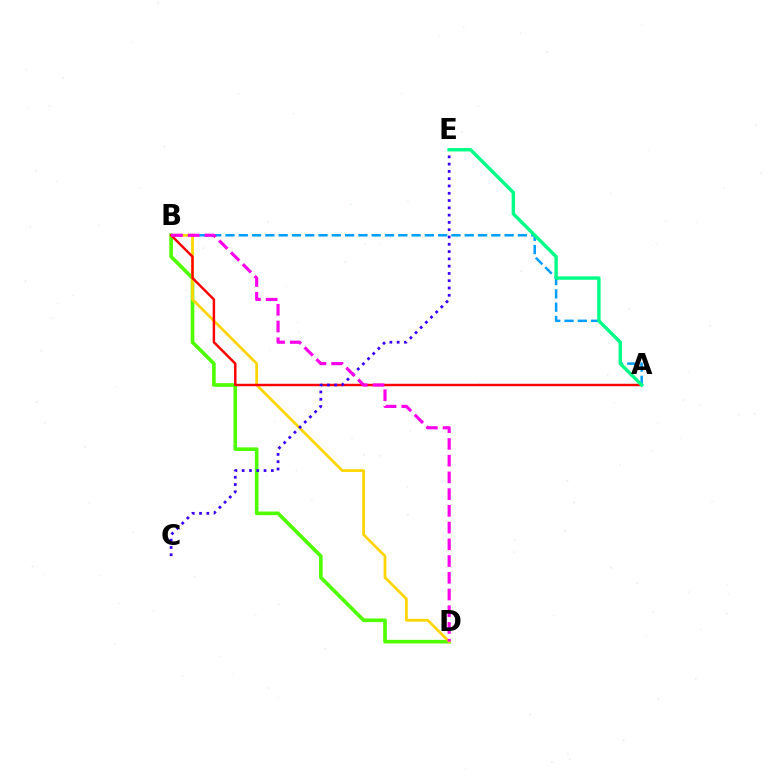{('A', 'B'): [{'color': '#009eff', 'line_style': 'dashed', 'thickness': 1.81}, {'color': '#ff0000', 'line_style': 'solid', 'thickness': 1.77}], ('B', 'D'): [{'color': '#4fff00', 'line_style': 'solid', 'thickness': 2.62}, {'color': '#ffd500', 'line_style': 'solid', 'thickness': 1.98}, {'color': '#ff00ed', 'line_style': 'dashed', 'thickness': 2.27}], ('C', 'E'): [{'color': '#3700ff', 'line_style': 'dotted', 'thickness': 1.98}], ('A', 'E'): [{'color': '#00ff86', 'line_style': 'solid', 'thickness': 2.46}]}